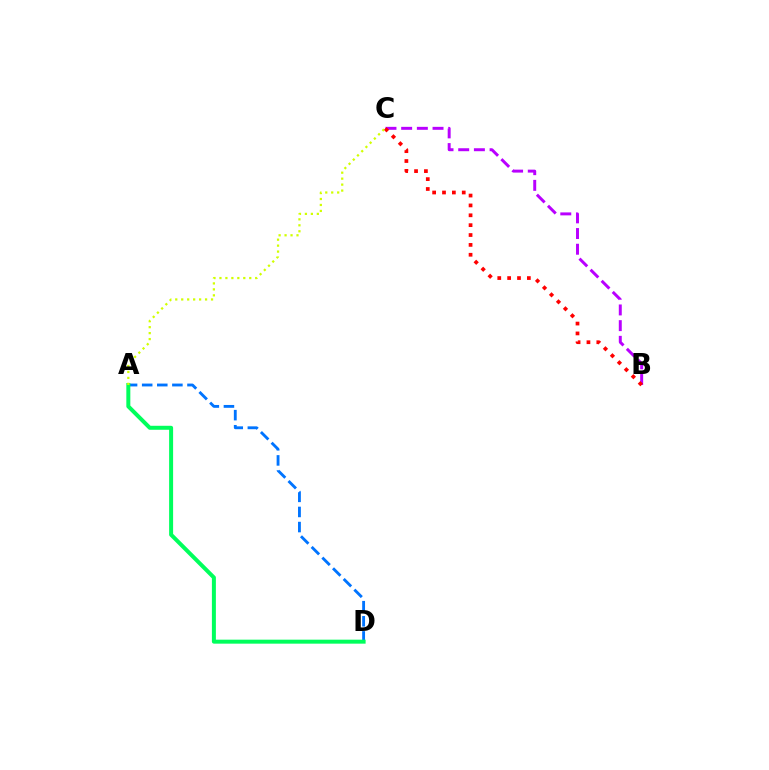{('B', 'C'): [{'color': '#b900ff', 'line_style': 'dashed', 'thickness': 2.13}, {'color': '#ff0000', 'line_style': 'dotted', 'thickness': 2.68}], ('A', 'D'): [{'color': '#0074ff', 'line_style': 'dashed', 'thickness': 2.05}, {'color': '#00ff5c', 'line_style': 'solid', 'thickness': 2.87}], ('A', 'C'): [{'color': '#d1ff00', 'line_style': 'dotted', 'thickness': 1.62}]}